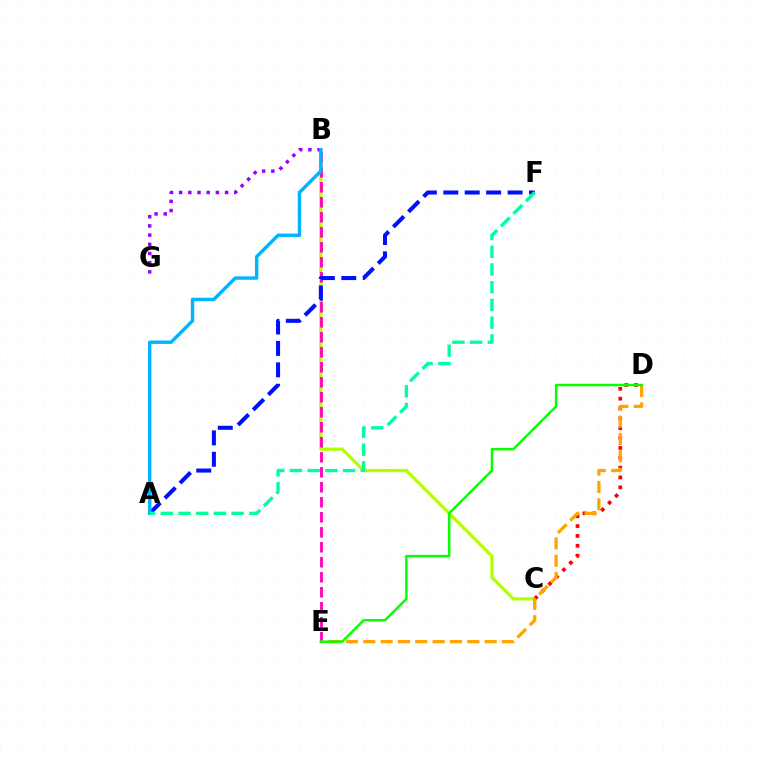{('B', 'C'): [{'color': '#b3ff00', 'line_style': 'solid', 'thickness': 2.32}], ('B', 'E'): [{'color': '#ff00bd', 'line_style': 'dashed', 'thickness': 2.04}], ('B', 'G'): [{'color': '#9b00ff', 'line_style': 'dotted', 'thickness': 2.5}], ('A', 'F'): [{'color': '#0010ff', 'line_style': 'dashed', 'thickness': 2.91}, {'color': '#00ff9d', 'line_style': 'dashed', 'thickness': 2.41}], ('A', 'B'): [{'color': '#00b5ff', 'line_style': 'solid', 'thickness': 2.46}], ('C', 'D'): [{'color': '#ff0000', 'line_style': 'dotted', 'thickness': 2.68}], ('D', 'E'): [{'color': '#ffa500', 'line_style': 'dashed', 'thickness': 2.36}, {'color': '#08ff00', 'line_style': 'solid', 'thickness': 1.8}]}